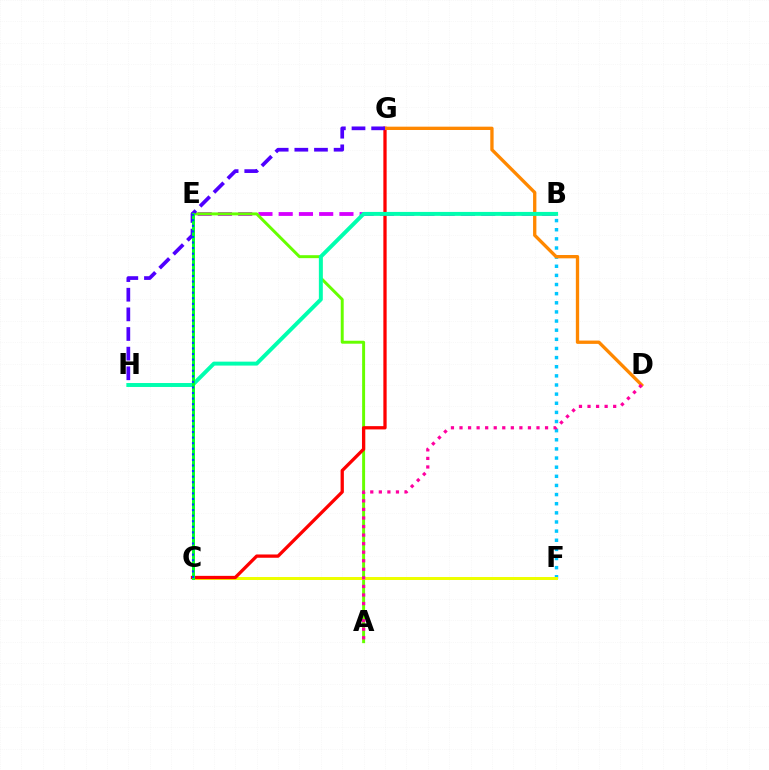{('B', 'E'): [{'color': '#d600ff', 'line_style': 'dashed', 'thickness': 2.75}], ('A', 'E'): [{'color': '#66ff00', 'line_style': 'solid', 'thickness': 2.13}], ('B', 'F'): [{'color': '#00c7ff', 'line_style': 'dotted', 'thickness': 2.48}], ('C', 'F'): [{'color': '#eeff00', 'line_style': 'solid', 'thickness': 2.16}], ('C', 'G'): [{'color': '#ff0000', 'line_style': 'solid', 'thickness': 2.36}], ('D', 'G'): [{'color': '#ff8800', 'line_style': 'solid', 'thickness': 2.39}], ('A', 'D'): [{'color': '#ff00a0', 'line_style': 'dotted', 'thickness': 2.32}], ('G', 'H'): [{'color': '#4f00ff', 'line_style': 'dashed', 'thickness': 2.67}], ('B', 'H'): [{'color': '#00ffaf', 'line_style': 'solid', 'thickness': 2.84}], ('C', 'E'): [{'color': '#00ff27', 'line_style': 'solid', 'thickness': 2.12}, {'color': '#003fff', 'line_style': 'dotted', 'thickness': 1.51}]}